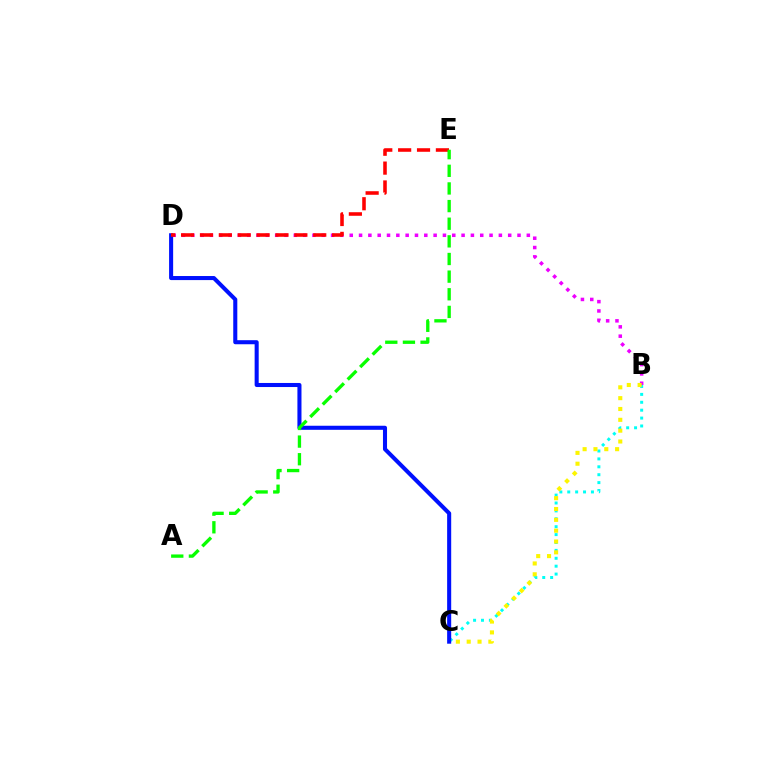{('B', 'D'): [{'color': '#ee00ff', 'line_style': 'dotted', 'thickness': 2.53}], ('B', 'C'): [{'color': '#00fff6', 'line_style': 'dotted', 'thickness': 2.15}, {'color': '#fcf500', 'line_style': 'dotted', 'thickness': 2.94}], ('C', 'D'): [{'color': '#0010ff', 'line_style': 'solid', 'thickness': 2.92}], ('D', 'E'): [{'color': '#ff0000', 'line_style': 'dashed', 'thickness': 2.56}], ('A', 'E'): [{'color': '#08ff00', 'line_style': 'dashed', 'thickness': 2.4}]}